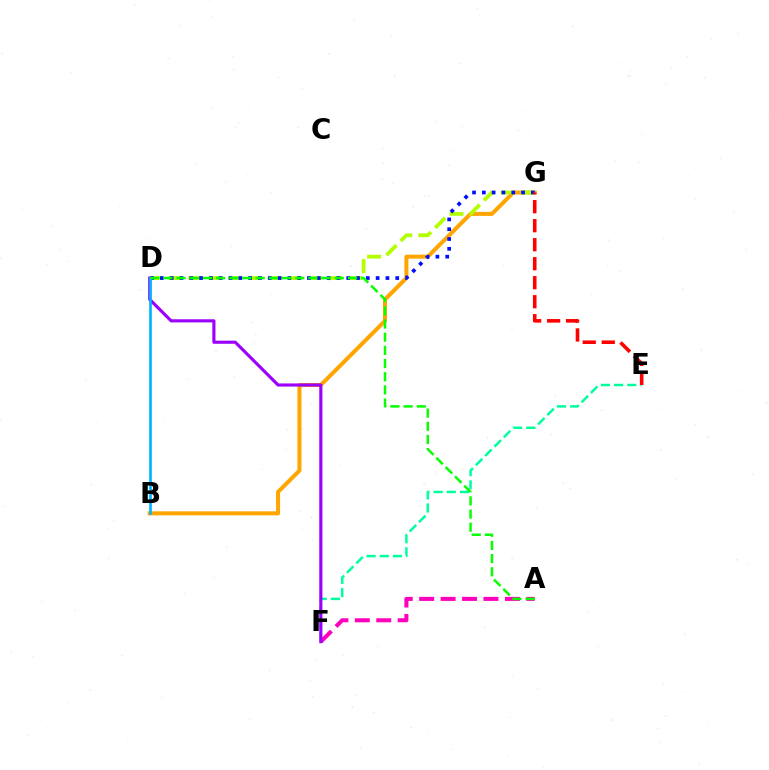{('B', 'G'): [{'color': '#ffa500', 'line_style': 'solid', 'thickness': 2.89}], ('A', 'F'): [{'color': '#ff00bd', 'line_style': 'dashed', 'thickness': 2.91}], ('E', 'F'): [{'color': '#00ff9d', 'line_style': 'dashed', 'thickness': 1.79}], ('D', 'G'): [{'color': '#b3ff00', 'line_style': 'dashed', 'thickness': 2.72}, {'color': '#0010ff', 'line_style': 'dotted', 'thickness': 2.66}], ('D', 'F'): [{'color': '#9b00ff', 'line_style': 'solid', 'thickness': 2.26}], ('E', 'G'): [{'color': '#ff0000', 'line_style': 'dashed', 'thickness': 2.58}], ('B', 'D'): [{'color': '#00b5ff', 'line_style': 'solid', 'thickness': 1.91}], ('A', 'D'): [{'color': '#08ff00', 'line_style': 'dashed', 'thickness': 1.79}]}